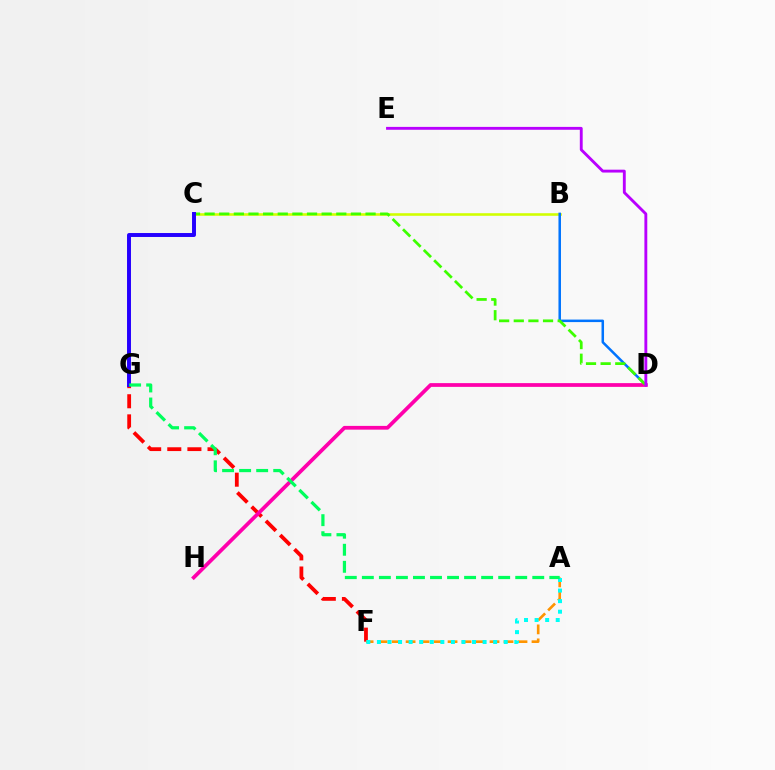{('B', 'C'): [{'color': '#d1ff00', 'line_style': 'solid', 'thickness': 1.86}], ('F', 'G'): [{'color': '#ff0000', 'line_style': 'dashed', 'thickness': 2.73}], ('B', 'D'): [{'color': '#0074ff', 'line_style': 'solid', 'thickness': 1.81}], ('A', 'F'): [{'color': '#ff9400', 'line_style': 'dashed', 'thickness': 1.9}, {'color': '#00fff6', 'line_style': 'dotted', 'thickness': 2.87}], ('D', 'H'): [{'color': '#ff00ac', 'line_style': 'solid', 'thickness': 2.7}], ('C', 'D'): [{'color': '#3dff00', 'line_style': 'dashed', 'thickness': 1.99}], ('C', 'G'): [{'color': '#2500ff', 'line_style': 'solid', 'thickness': 2.84}], ('D', 'E'): [{'color': '#b900ff', 'line_style': 'solid', 'thickness': 2.07}], ('A', 'G'): [{'color': '#00ff5c', 'line_style': 'dashed', 'thickness': 2.32}]}